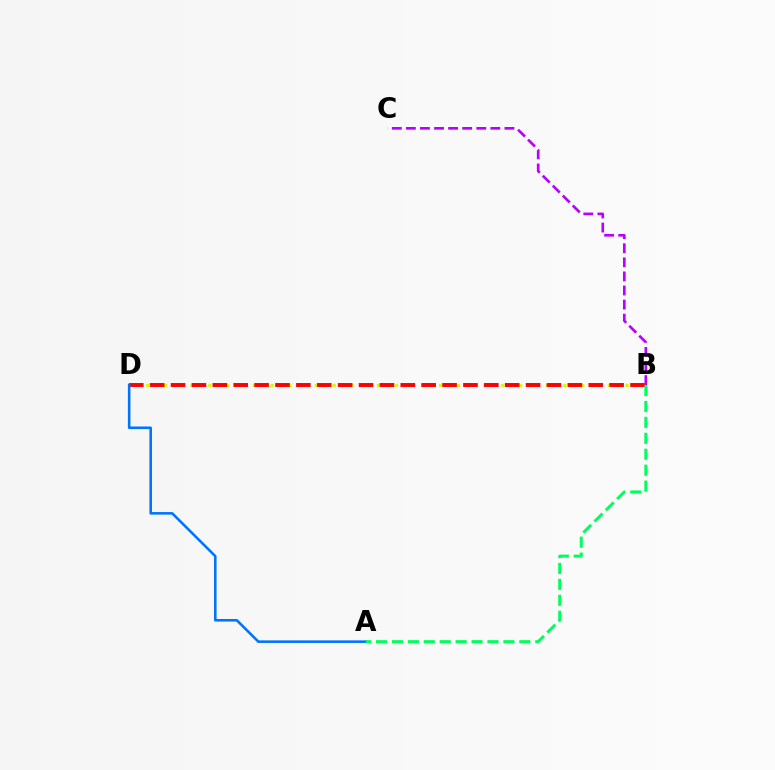{('B', 'D'): [{'color': '#d1ff00', 'line_style': 'dotted', 'thickness': 2.41}, {'color': '#ff0000', 'line_style': 'dashed', 'thickness': 2.84}], ('B', 'C'): [{'color': '#b900ff', 'line_style': 'dashed', 'thickness': 1.91}], ('A', 'D'): [{'color': '#0074ff', 'line_style': 'solid', 'thickness': 1.85}], ('A', 'B'): [{'color': '#00ff5c', 'line_style': 'dashed', 'thickness': 2.16}]}